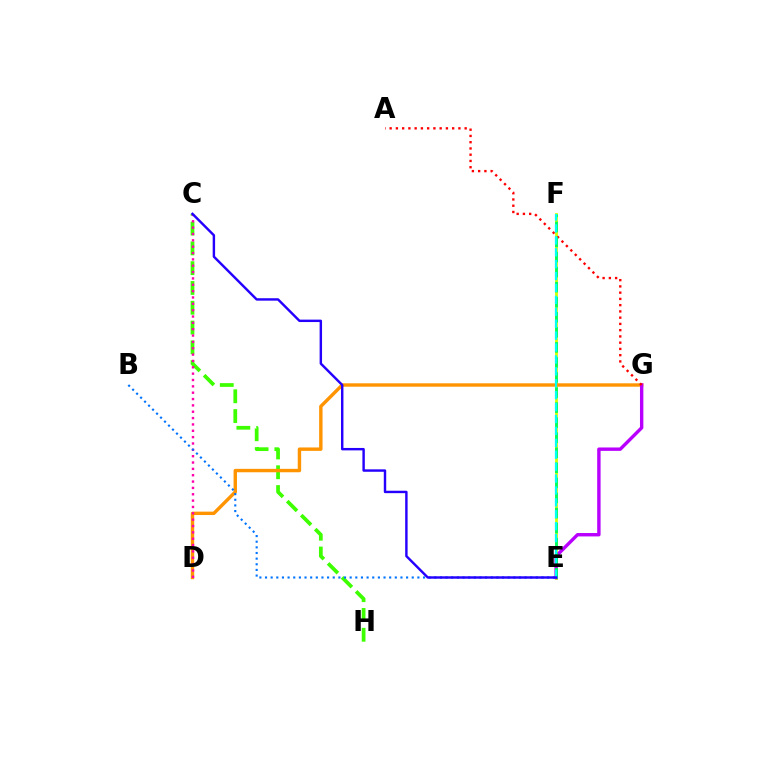{('C', 'H'): [{'color': '#3dff00', 'line_style': 'dashed', 'thickness': 2.69}], ('E', 'F'): [{'color': '#d1ff00', 'line_style': 'solid', 'thickness': 2.02}, {'color': '#00ff5c', 'line_style': 'dashed', 'thickness': 2.05}, {'color': '#00fff6', 'line_style': 'dashed', 'thickness': 1.62}], ('D', 'G'): [{'color': '#ff9400', 'line_style': 'solid', 'thickness': 2.45}], ('C', 'D'): [{'color': '#ff00ac', 'line_style': 'dotted', 'thickness': 1.72}], ('B', 'E'): [{'color': '#0074ff', 'line_style': 'dotted', 'thickness': 1.53}], ('E', 'G'): [{'color': '#b900ff', 'line_style': 'solid', 'thickness': 2.44}], ('A', 'G'): [{'color': '#ff0000', 'line_style': 'dotted', 'thickness': 1.7}], ('C', 'E'): [{'color': '#2500ff', 'line_style': 'solid', 'thickness': 1.75}]}